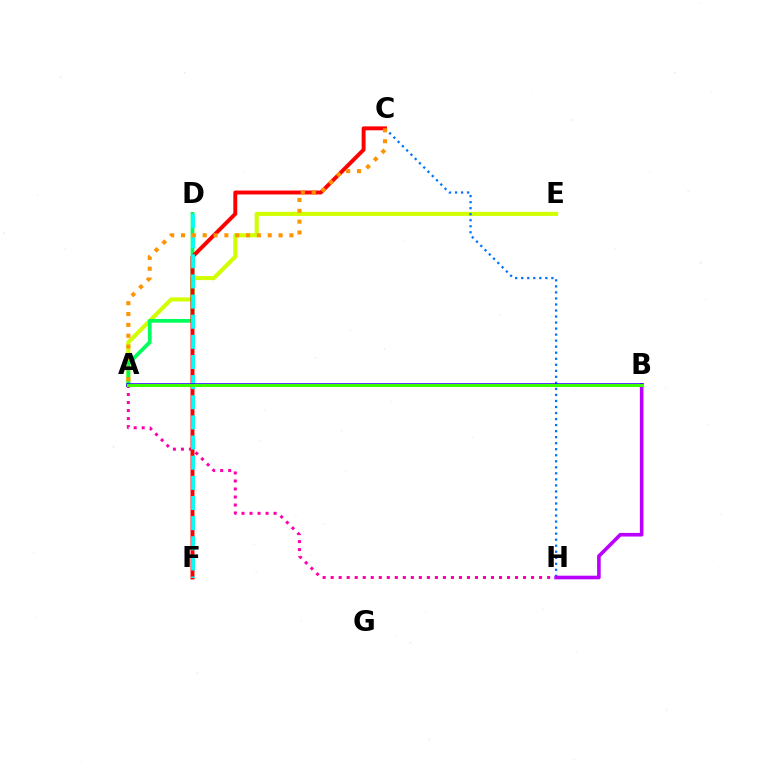{('A', 'E'): [{'color': '#d1ff00', 'line_style': 'solid', 'thickness': 2.94}], ('C', 'H'): [{'color': '#0074ff', 'line_style': 'dotted', 'thickness': 1.64}], ('B', 'H'): [{'color': '#b900ff', 'line_style': 'solid', 'thickness': 2.61}], ('A', 'D'): [{'color': '#00ff5c', 'line_style': 'solid', 'thickness': 2.69}], ('A', 'H'): [{'color': '#ff00ac', 'line_style': 'dotted', 'thickness': 2.18}], ('C', 'F'): [{'color': '#ff0000', 'line_style': 'solid', 'thickness': 2.82}], ('D', 'F'): [{'color': '#00fff6', 'line_style': 'dashed', 'thickness': 2.74}], ('A', 'B'): [{'color': '#2500ff', 'line_style': 'solid', 'thickness': 2.53}, {'color': '#3dff00', 'line_style': 'solid', 'thickness': 2.16}], ('A', 'C'): [{'color': '#ff9400', 'line_style': 'dotted', 'thickness': 2.95}]}